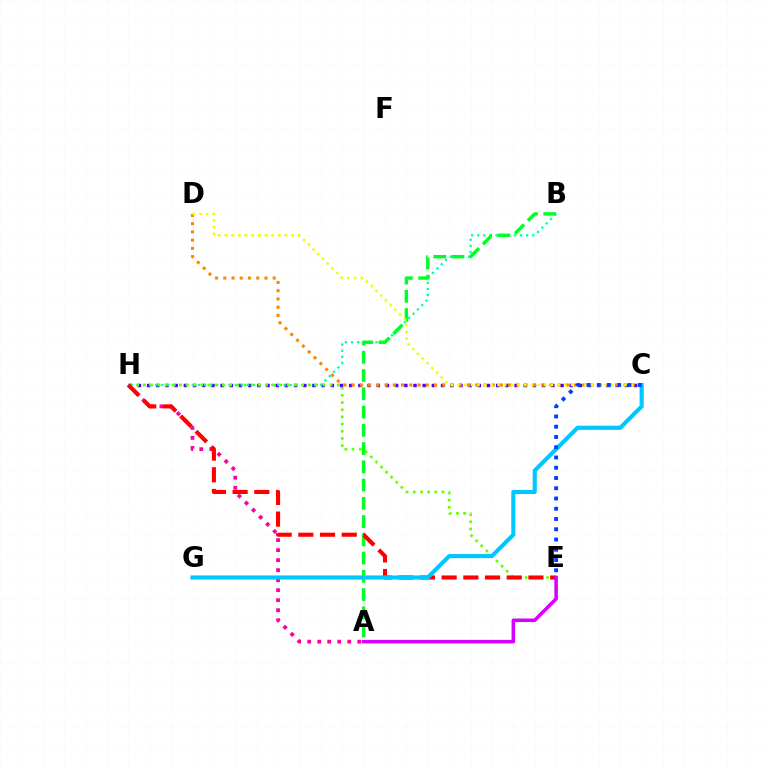{('C', 'H'): [{'color': '#4f00ff', 'line_style': 'dotted', 'thickness': 2.5}], ('B', 'H'): [{'color': '#00ffaf', 'line_style': 'dotted', 'thickness': 1.66}], ('A', 'H'): [{'color': '#ff00a0', 'line_style': 'dotted', 'thickness': 2.72}], ('A', 'B'): [{'color': '#00ff27', 'line_style': 'dashed', 'thickness': 2.48}], ('E', 'H'): [{'color': '#66ff00', 'line_style': 'dotted', 'thickness': 1.95}, {'color': '#ff0000', 'line_style': 'dashed', 'thickness': 2.95}], ('C', 'D'): [{'color': '#ff8800', 'line_style': 'dotted', 'thickness': 2.24}, {'color': '#eeff00', 'line_style': 'dotted', 'thickness': 1.81}], ('A', 'E'): [{'color': '#d600ff', 'line_style': 'solid', 'thickness': 2.55}], ('C', 'G'): [{'color': '#00c7ff', 'line_style': 'solid', 'thickness': 2.97}], ('C', 'E'): [{'color': '#003fff', 'line_style': 'dotted', 'thickness': 2.79}]}